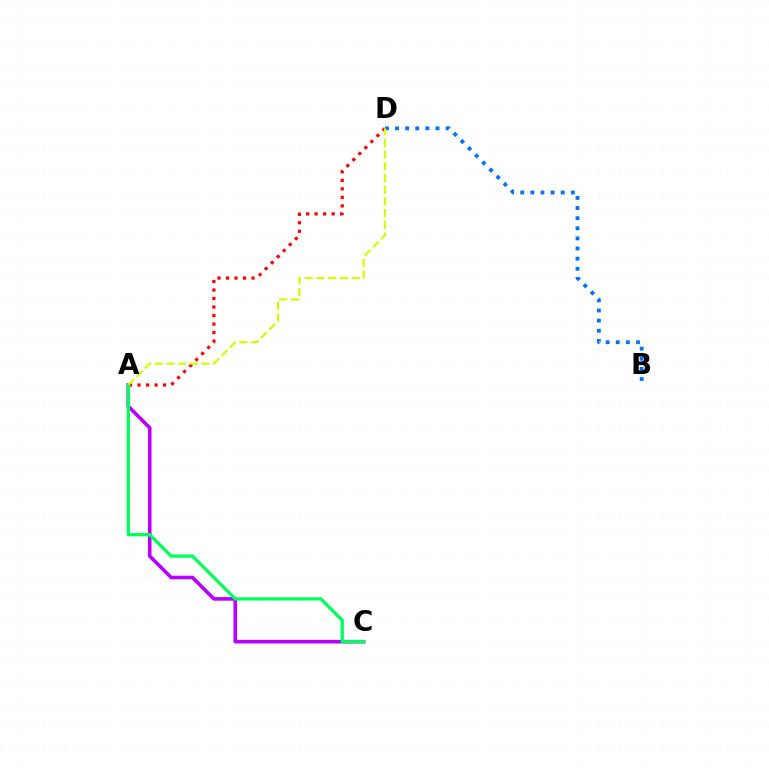{('A', 'D'): [{'color': '#ff0000', 'line_style': 'dotted', 'thickness': 2.31}, {'color': '#d1ff00', 'line_style': 'dashed', 'thickness': 1.59}], ('A', 'C'): [{'color': '#b900ff', 'line_style': 'solid', 'thickness': 2.59}, {'color': '#00ff5c', 'line_style': 'solid', 'thickness': 2.35}], ('B', 'D'): [{'color': '#0074ff', 'line_style': 'dotted', 'thickness': 2.75}]}